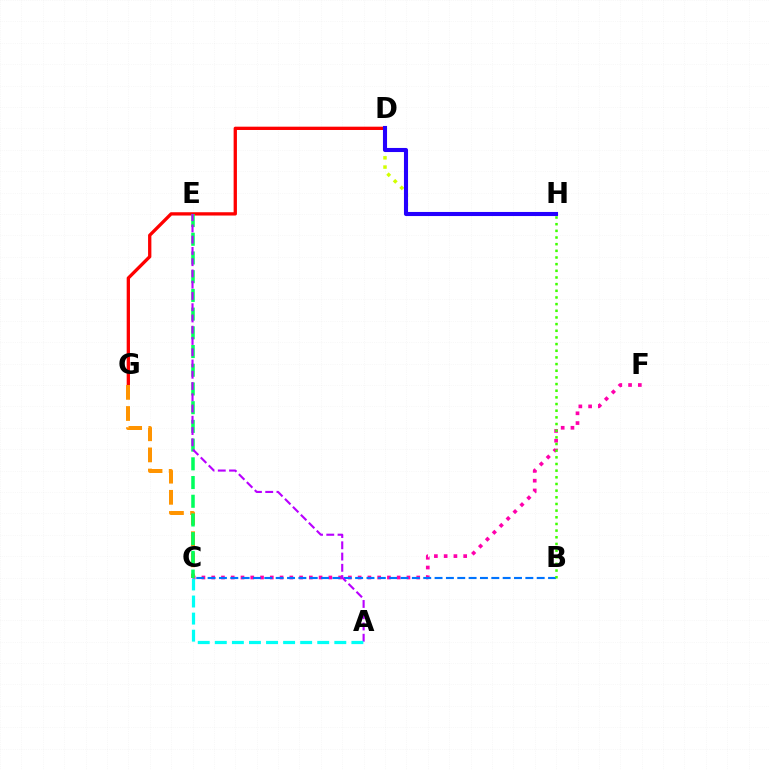{('C', 'F'): [{'color': '#ff00ac', 'line_style': 'dotted', 'thickness': 2.65}], ('D', 'H'): [{'color': '#d1ff00', 'line_style': 'dotted', 'thickness': 2.51}, {'color': '#2500ff', 'line_style': 'solid', 'thickness': 2.94}], ('D', 'G'): [{'color': '#ff0000', 'line_style': 'solid', 'thickness': 2.38}], ('B', 'C'): [{'color': '#0074ff', 'line_style': 'dashed', 'thickness': 1.54}], ('C', 'G'): [{'color': '#ff9400', 'line_style': 'dashed', 'thickness': 2.87}], ('C', 'E'): [{'color': '#00ff5c', 'line_style': 'dashed', 'thickness': 2.54}], ('B', 'H'): [{'color': '#3dff00', 'line_style': 'dotted', 'thickness': 1.81}], ('A', 'E'): [{'color': '#b900ff', 'line_style': 'dashed', 'thickness': 1.53}], ('A', 'C'): [{'color': '#00fff6', 'line_style': 'dashed', 'thickness': 2.32}]}